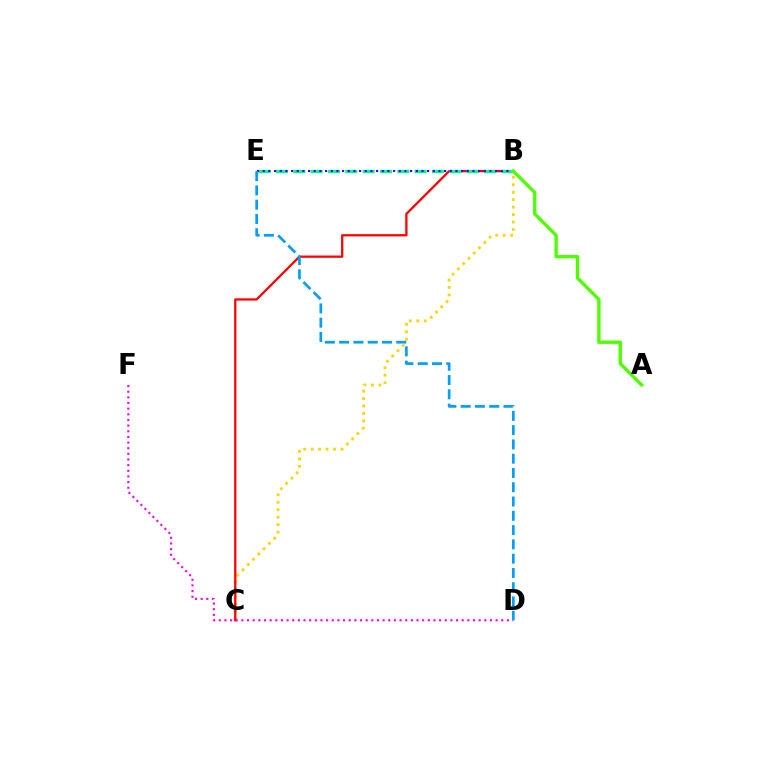{('B', 'C'): [{'color': '#ffd500', 'line_style': 'dotted', 'thickness': 2.03}, {'color': '#ff0000', 'line_style': 'solid', 'thickness': 1.64}], ('D', 'F'): [{'color': '#ff00ed', 'line_style': 'dotted', 'thickness': 1.53}], ('B', 'E'): [{'color': '#00ff86', 'line_style': 'dashed', 'thickness': 2.36}, {'color': '#3700ff', 'line_style': 'dotted', 'thickness': 1.54}], ('A', 'B'): [{'color': '#4fff00', 'line_style': 'solid', 'thickness': 2.4}], ('D', 'E'): [{'color': '#009eff', 'line_style': 'dashed', 'thickness': 1.94}]}